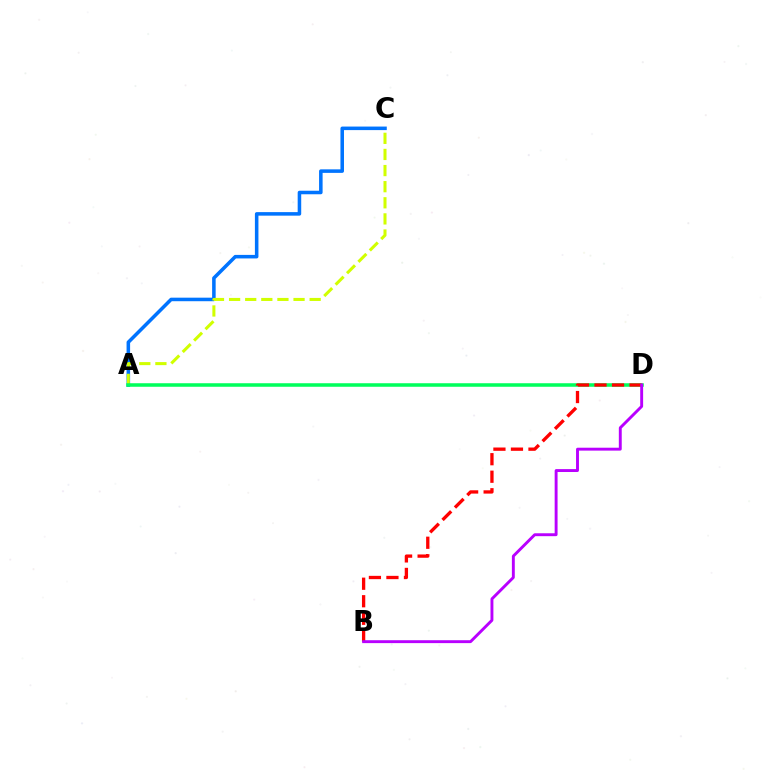{('A', 'C'): [{'color': '#0074ff', 'line_style': 'solid', 'thickness': 2.55}, {'color': '#d1ff00', 'line_style': 'dashed', 'thickness': 2.19}], ('A', 'D'): [{'color': '#00ff5c', 'line_style': 'solid', 'thickness': 2.54}], ('B', 'D'): [{'color': '#ff0000', 'line_style': 'dashed', 'thickness': 2.38}, {'color': '#b900ff', 'line_style': 'solid', 'thickness': 2.09}]}